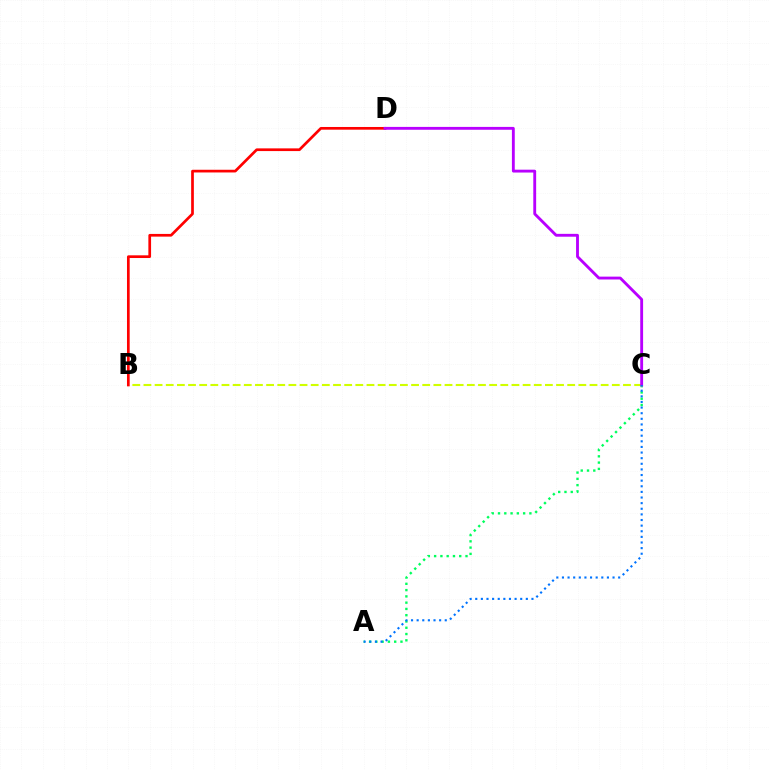{('A', 'C'): [{'color': '#00ff5c', 'line_style': 'dotted', 'thickness': 1.71}, {'color': '#0074ff', 'line_style': 'dotted', 'thickness': 1.53}], ('B', 'C'): [{'color': '#d1ff00', 'line_style': 'dashed', 'thickness': 1.52}], ('B', 'D'): [{'color': '#ff0000', 'line_style': 'solid', 'thickness': 1.95}], ('C', 'D'): [{'color': '#b900ff', 'line_style': 'solid', 'thickness': 2.06}]}